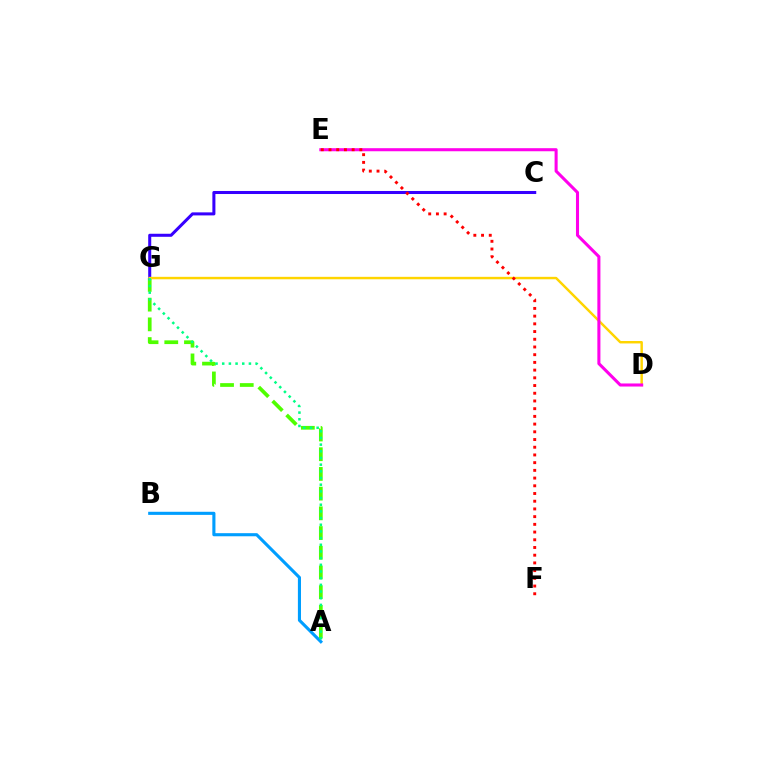{('A', 'G'): [{'color': '#4fff00', 'line_style': 'dashed', 'thickness': 2.68}, {'color': '#00ff86', 'line_style': 'dotted', 'thickness': 1.81}], ('A', 'B'): [{'color': '#009eff', 'line_style': 'solid', 'thickness': 2.23}], ('C', 'G'): [{'color': '#3700ff', 'line_style': 'solid', 'thickness': 2.19}], ('D', 'G'): [{'color': '#ffd500', 'line_style': 'solid', 'thickness': 1.76}], ('D', 'E'): [{'color': '#ff00ed', 'line_style': 'solid', 'thickness': 2.2}], ('E', 'F'): [{'color': '#ff0000', 'line_style': 'dotted', 'thickness': 2.1}]}